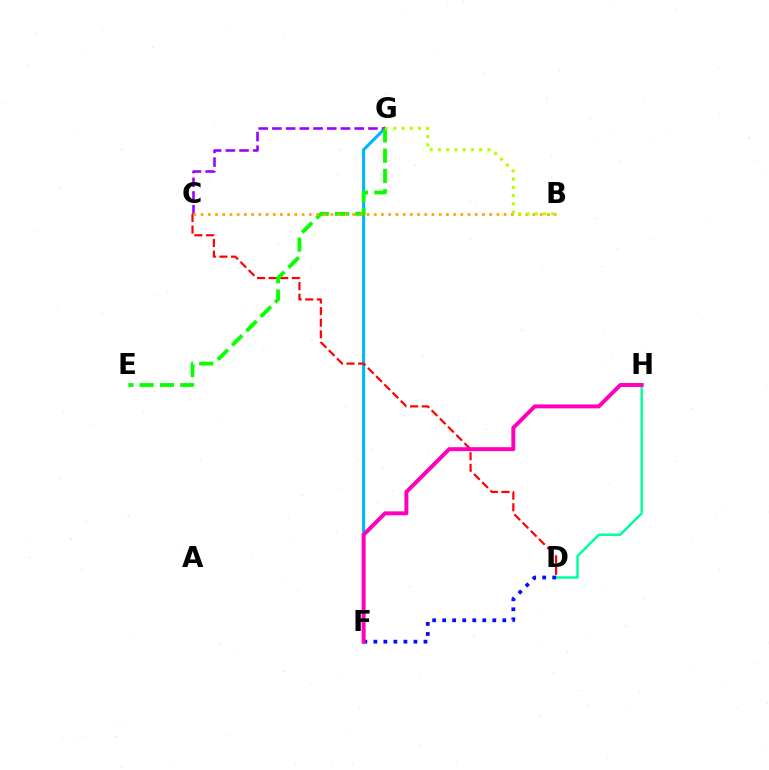{('F', 'G'): [{'color': '#00b5ff', 'line_style': 'solid', 'thickness': 2.2}], ('C', 'D'): [{'color': '#ff0000', 'line_style': 'dashed', 'thickness': 1.58}], ('D', 'H'): [{'color': '#00ff9d', 'line_style': 'solid', 'thickness': 1.76}], ('C', 'G'): [{'color': '#9b00ff', 'line_style': 'dashed', 'thickness': 1.86}], ('E', 'G'): [{'color': '#08ff00', 'line_style': 'dashed', 'thickness': 2.75}], ('D', 'F'): [{'color': '#0010ff', 'line_style': 'dotted', 'thickness': 2.72}], ('B', 'C'): [{'color': '#ffa500', 'line_style': 'dotted', 'thickness': 1.96}], ('F', 'H'): [{'color': '#ff00bd', 'line_style': 'solid', 'thickness': 2.85}], ('B', 'G'): [{'color': '#b3ff00', 'line_style': 'dotted', 'thickness': 2.24}]}